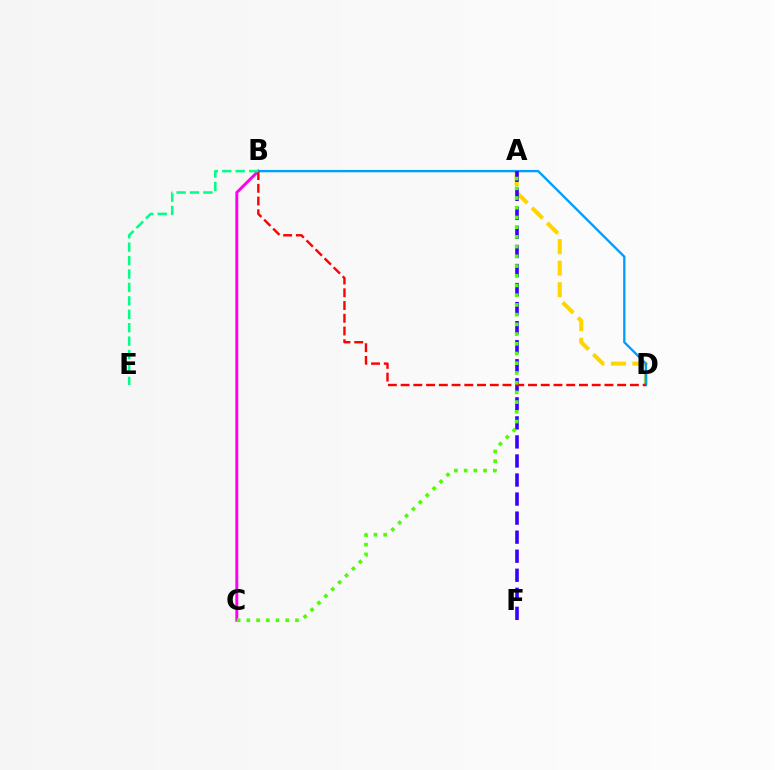{('B', 'C'): [{'color': '#ff00ed', 'line_style': 'solid', 'thickness': 2.11}], ('A', 'D'): [{'color': '#ffd500', 'line_style': 'dashed', 'thickness': 2.92}], ('B', 'D'): [{'color': '#009eff', 'line_style': 'solid', 'thickness': 1.69}, {'color': '#ff0000', 'line_style': 'dashed', 'thickness': 1.73}], ('A', 'F'): [{'color': '#3700ff', 'line_style': 'dashed', 'thickness': 2.59}], ('A', 'C'): [{'color': '#4fff00', 'line_style': 'dotted', 'thickness': 2.64}], ('B', 'E'): [{'color': '#00ff86', 'line_style': 'dashed', 'thickness': 1.82}]}